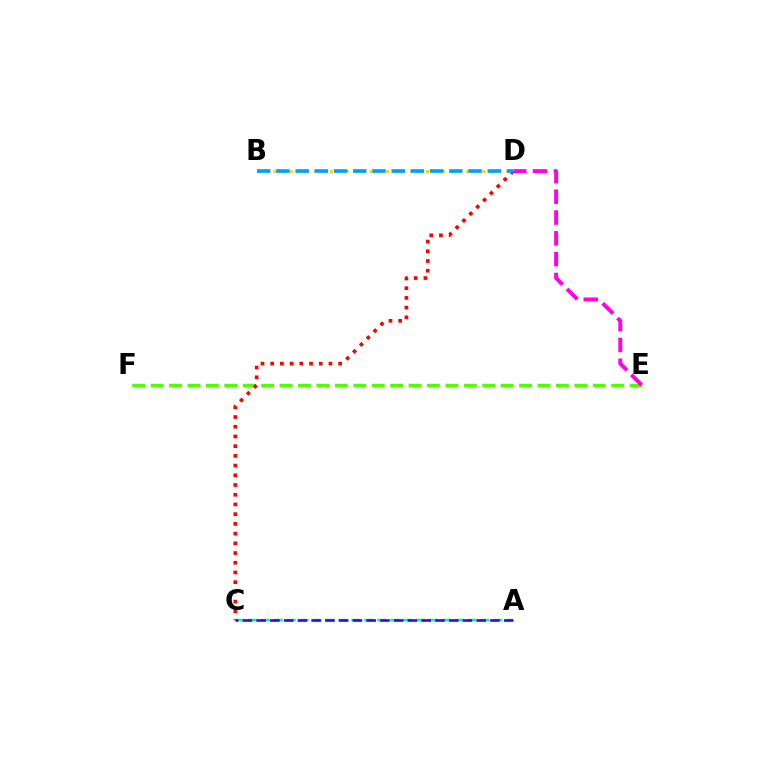{('E', 'F'): [{'color': '#4fff00', 'line_style': 'dashed', 'thickness': 2.5}], ('C', 'D'): [{'color': '#ff0000', 'line_style': 'dotted', 'thickness': 2.64}], ('A', 'C'): [{'color': '#00ff86', 'line_style': 'dashed', 'thickness': 1.76}, {'color': '#3700ff', 'line_style': 'dashed', 'thickness': 1.87}], ('B', 'D'): [{'color': '#ffd500', 'line_style': 'dotted', 'thickness': 2.18}, {'color': '#009eff', 'line_style': 'dashed', 'thickness': 2.61}], ('D', 'E'): [{'color': '#ff00ed', 'line_style': 'dashed', 'thickness': 2.83}]}